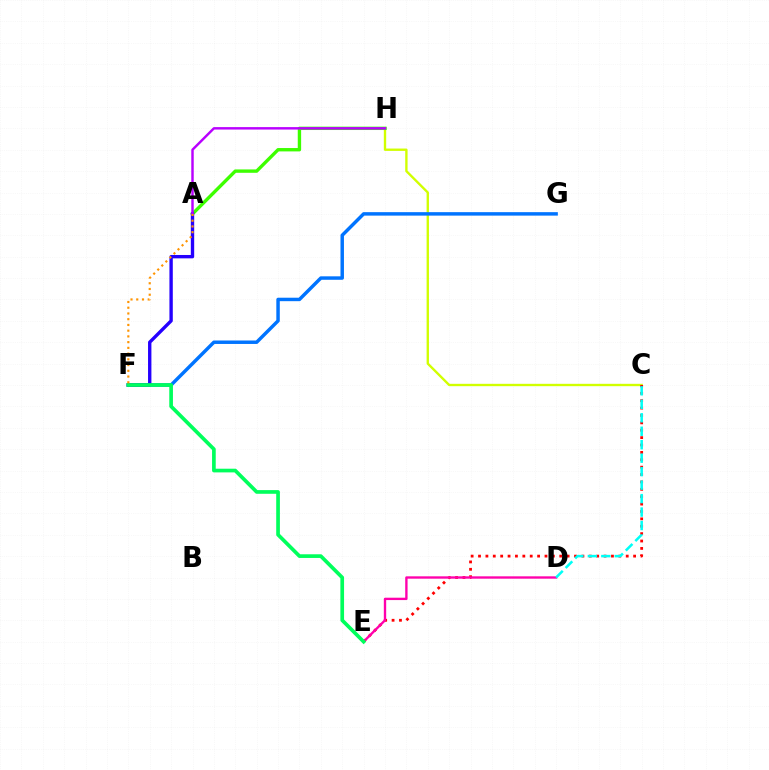{('C', 'H'): [{'color': '#d1ff00', 'line_style': 'solid', 'thickness': 1.7}], ('F', 'G'): [{'color': '#0074ff', 'line_style': 'solid', 'thickness': 2.49}], ('C', 'E'): [{'color': '#ff0000', 'line_style': 'dotted', 'thickness': 2.01}], ('D', 'E'): [{'color': '#ff00ac', 'line_style': 'solid', 'thickness': 1.7}], ('A', 'H'): [{'color': '#3dff00', 'line_style': 'solid', 'thickness': 2.43}, {'color': '#b900ff', 'line_style': 'solid', 'thickness': 1.76}], ('A', 'F'): [{'color': '#2500ff', 'line_style': 'solid', 'thickness': 2.42}, {'color': '#ff9400', 'line_style': 'dotted', 'thickness': 1.56}], ('C', 'D'): [{'color': '#00fff6', 'line_style': 'dashed', 'thickness': 1.83}], ('E', 'F'): [{'color': '#00ff5c', 'line_style': 'solid', 'thickness': 2.65}]}